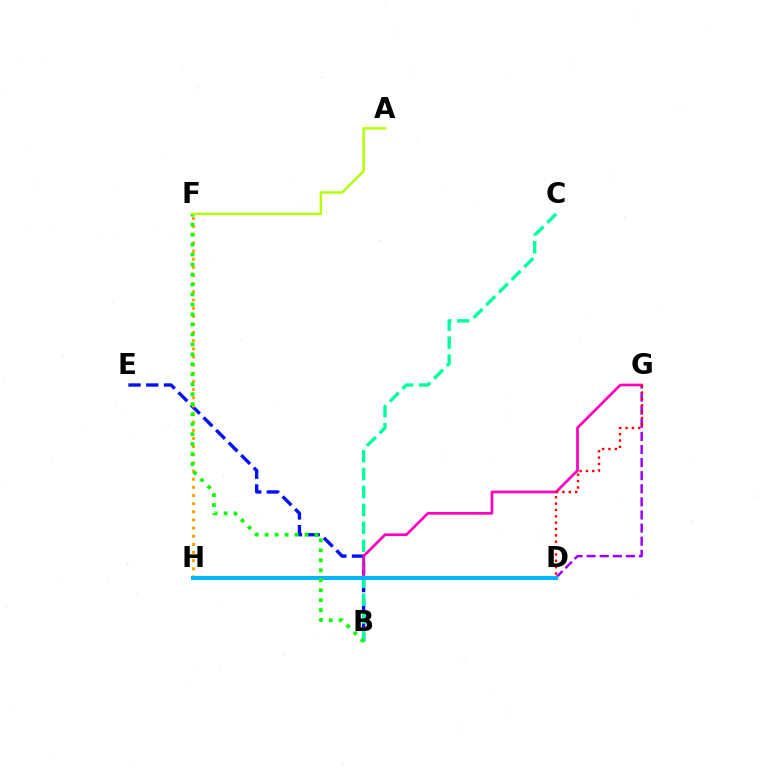{('B', 'E'): [{'color': '#0010ff', 'line_style': 'dashed', 'thickness': 2.41}], ('B', 'C'): [{'color': '#00ff9d', 'line_style': 'dashed', 'thickness': 2.44}], ('D', 'G'): [{'color': '#9b00ff', 'line_style': 'dashed', 'thickness': 1.78}, {'color': '#ff0000', 'line_style': 'dotted', 'thickness': 1.73}], ('G', 'H'): [{'color': '#ff00bd', 'line_style': 'solid', 'thickness': 1.94}], ('F', 'H'): [{'color': '#ffa500', 'line_style': 'dotted', 'thickness': 2.21}], ('D', 'H'): [{'color': '#00b5ff', 'line_style': 'solid', 'thickness': 2.9}], ('B', 'F'): [{'color': '#08ff00', 'line_style': 'dotted', 'thickness': 2.71}], ('A', 'F'): [{'color': '#b3ff00', 'line_style': 'solid', 'thickness': 1.77}]}